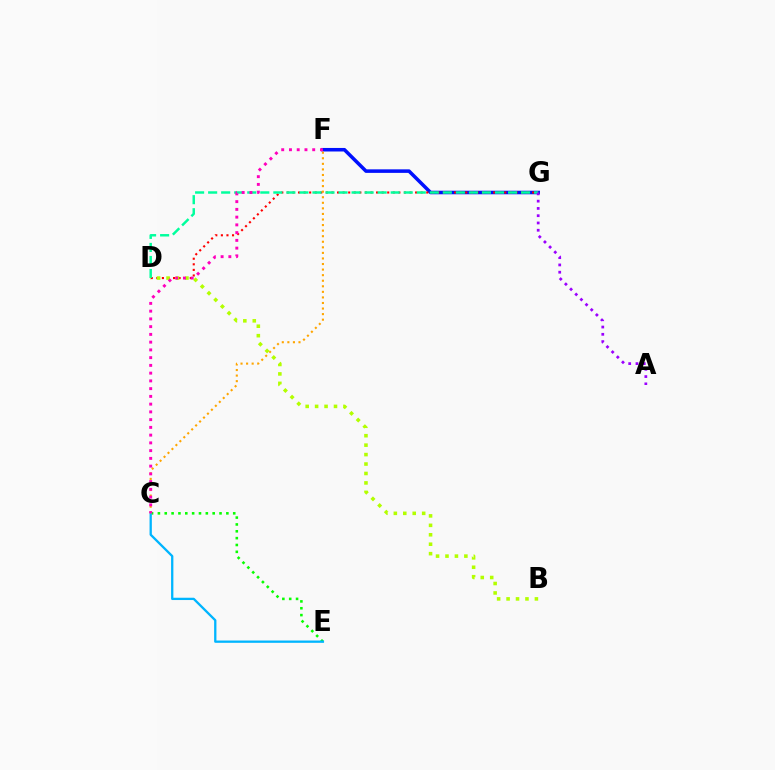{('F', 'G'): [{'color': '#0010ff', 'line_style': 'solid', 'thickness': 2.55}], ('D', 'G'): [{'color': '#ff0000', 'line_style': 'dotted', 'thickness': 1.51}, {'color': '#00ff9d', 'line_style': 'dashed', 'thickness': 1.77}], ('C', 'E'): [{'color': '#08ff00', 'line_style': 'dotted', 'thickness': 1.86}, {'color': '#00b5ff', 'line_style': 'solid', 'thickness': 1.65}], ('C', 'F'): [{'color': '#ffa500', 'line_style': 'dotted', 'thickness': 1.51}, {'color': '#ff00bd', 'line_style': 'dotted', 'thickness': 2.11}], ('A', 'G'): [{'color': '#9b00ff', 'line_style': 'dotted', 'thickness': 1.98}], ('B', 'D'): [{'color': '#b3ff00', 'line_style': 'dotted', 'thickness': 2.57}]}